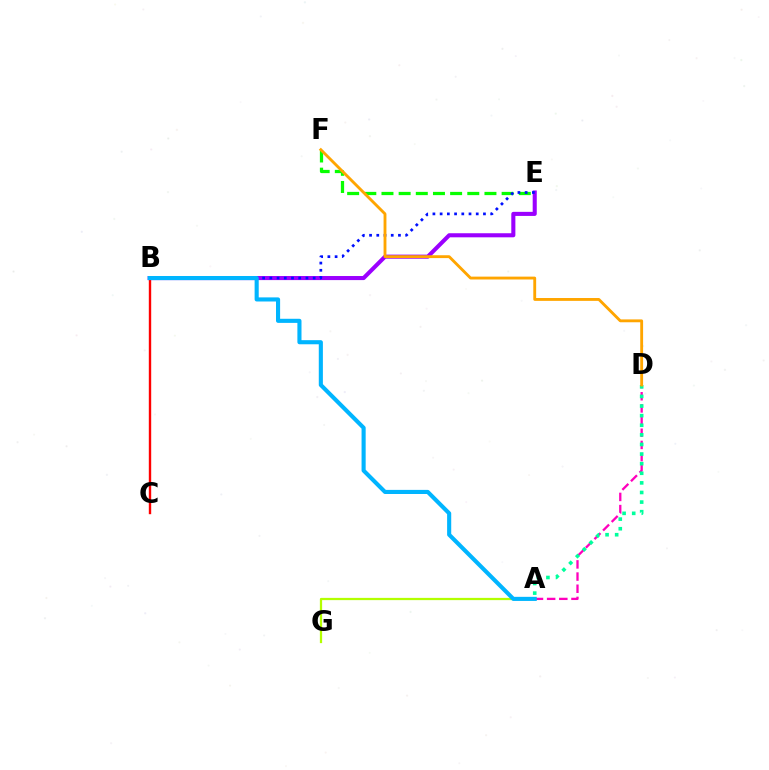{('E', 'F'): [{'color': '#08ff00', 'line_style': 'dashed', 'thickness': 2.33}], ('B', 'E'): [{'color': '#9b00ff', 'line_style': 'solid', 'thickness': 2.93}, {'color': '#0010ff', 'line_style': 'dotted', 'thickness': 1.96}], ('A', 'D'): [{'color': '#ff00bd', 'line_style': 'dashed', 'thickness': 1.65}, {'color': '#00ff9d', 'line_style': 'dotted', 'thickness': 2.61}], ('B', 'C'): [{'color': '#ff0000', 'line_style': 'solid', 'thickness': 1.72}], ('A', 'G'): [{'color': '#b3ff00', 'line_style': 'solid', 'thickness': 1.62}], ('A', 'B'): [{'color': '#00b5ff', 'line_style': 'solid', 'thickness': 2.96}], ('D', 'F'): [{'color': '#ffa500', 'line_style': 'solid', 'thickness': 2.06}]}